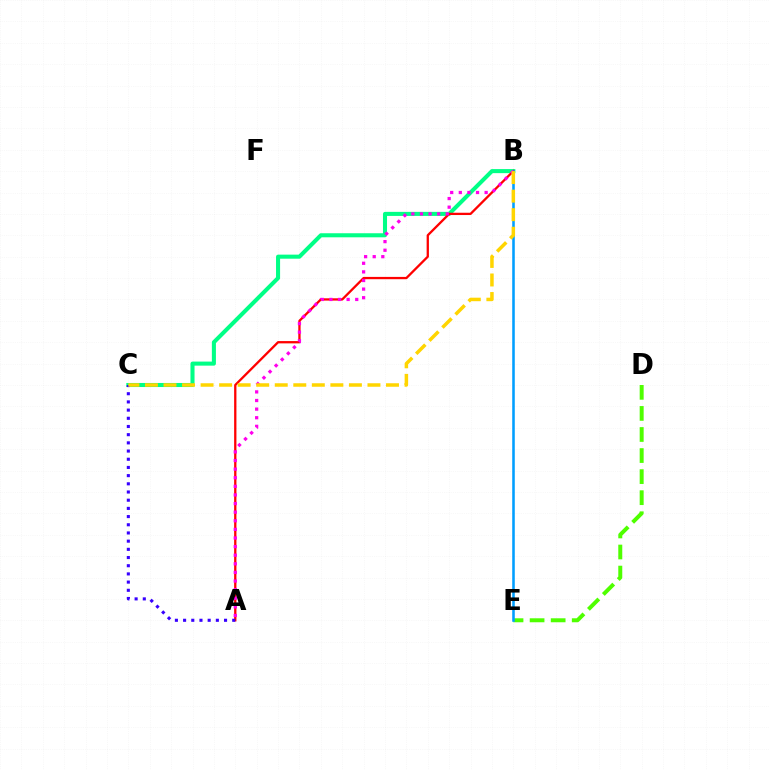{('B', 'C'): [{'color': '#00ff86', 'line_style': 'solid', 'thickness': 2.92}, {'color': '#ffd500', 'line_style': 'dashed', 'thickness': 2.52}], ('A', 'B'): [{'color': '#ff0000', 'line_style': 'solid', 'thickness': 1.65}, {'color': '#ff00ed', 'line_style': 'dotted', 'thickness': 2.34}], ('D', 'E'): [{'color': '#4fff00', 'line_style': 'dashed', 'thickness': 2.86}], ('A', 'C'): [{'color': '#3700ff', 'line_style': 'dotted', 'thickness': 2.23}], ('B', 'E'): [{'color': '#009eff', 'line_style': 'solid', 'thickness': 1.84}]}